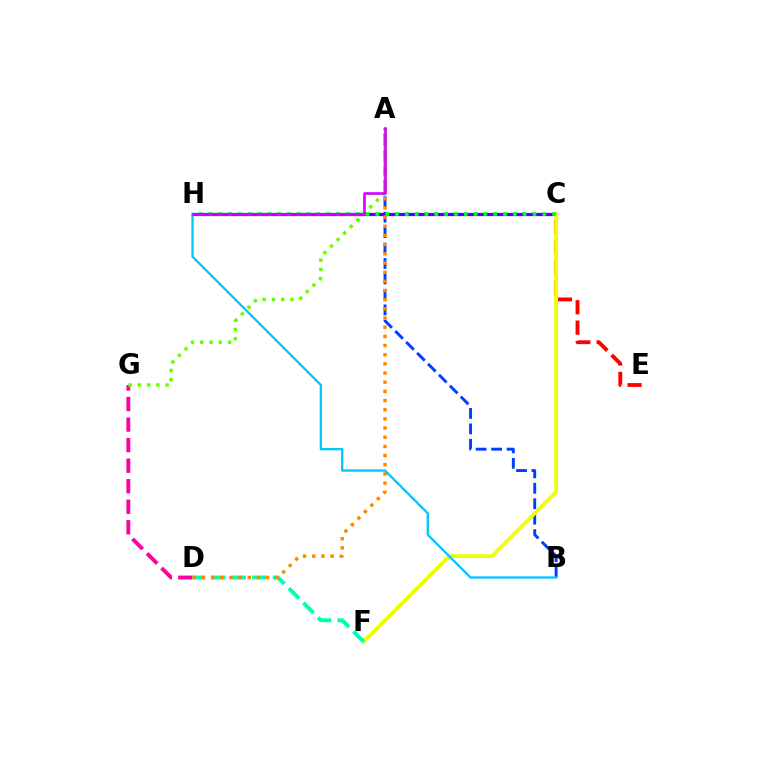{('D', 'G'): [{'color': '#ff00a0', 'line_style': 'dashed', 'thickness': 2.79}], ('A', 'B'): [{'color': '#003fff', 'line_style': 'dashed', 'thickness': 2.1}], ('C', 'H'): [{'color': '#4f00ff', 'line_style': 'solid', 'thickness': 2.32}, {'color': '#00ff27', 'line_style': 'dotted', 'thickness': 2.67}], ('C', 'E'): [{'color': '#ff0000', 'line_style': 'dashed', 'thickness': 2.77}], ('C', 'F'): [{'color': '#eeff00', 'line_style': 'solid', 'thickness': 2.72}], ('A', 'G'): [{'color': '#66ff00', 'line_style': 'dotted', 'thickness': 2.52}], ('D', 'F'): [{'color': '#00ffaf', 'line_style': 'dashed', 'thickness': 2.8}], ('A', 'D'): [{'color': '#ff8800', 'line_style': 'dotted', 'thickness': 2.49}], ('B', 'H'): [{'color': '#00c7ff', 'line_style': 'solid', 'thickness': 1.66}], ('A', 'H'): [{'color': '#d600ff', 'line_style': 'solid', 'thickness': 1.89}]}